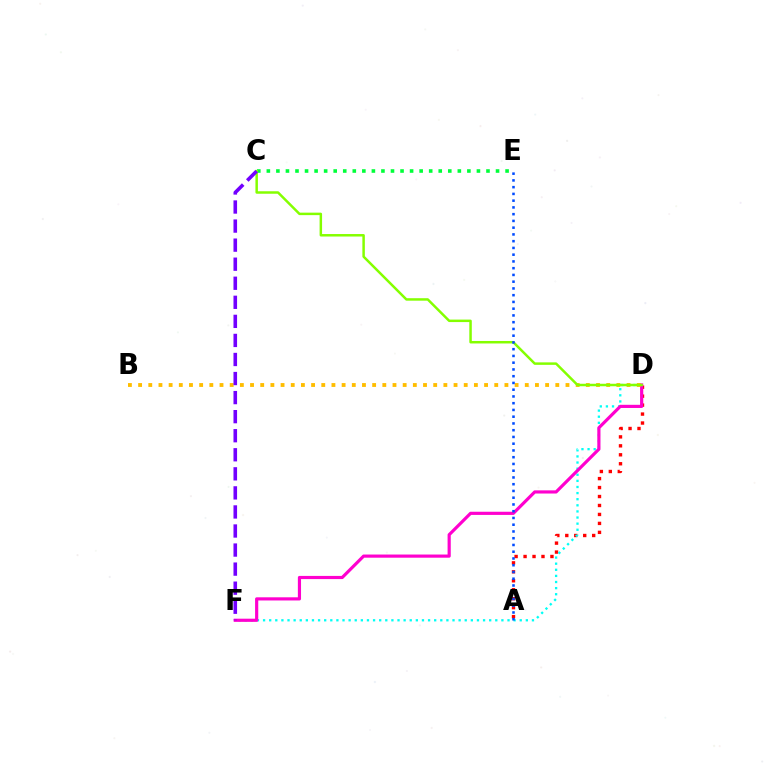{('A', 'D'): [{'color': '#ff0000', 'line_style': 'dotted', 'thickness': 2.43}], ('D', 'F'): [{'color': '#00fff6', 'line_style': 'dotted', 'thickness': 1.66}, {'color': '#ff00cf', 'line_style': 'solid', 'thickness': 2.28}], ('C', 'E'): [{'color': '#00ff39', 'line_style': 'dotted', 'thickness': 2.59}], ('B', 'D'): [{'color': '#ffbd00', 'line_style': 'dotted', 'thickness': 2.76}], ('C', 'D'): [{'color': '#84ff00', 'line_style': 'solid', 'thickness': 1.79}], ('C', 'F'): [{'color': '#7200ff', 'line_style': 'dashed', 'thickness': 2.59}], ('A', 'E'): [{'color': '#004bff', 'line_style': 'dotted', 'thickness': 1.83}]}